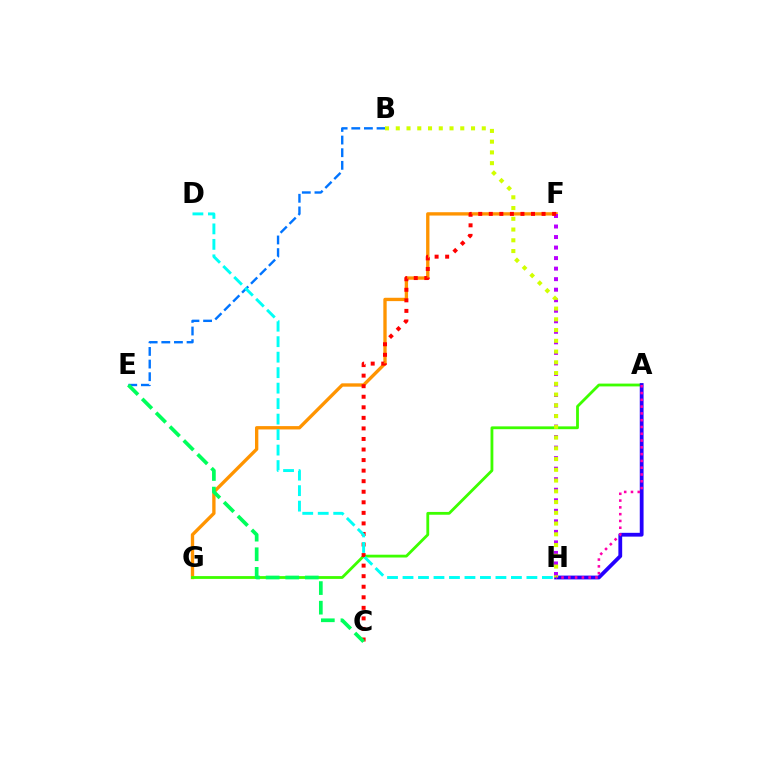{('F', 'G'): [{'color': '#ff9400', 'line_style': 'solid', 'thickness': 2.41}], ('F', 'H'): [{'color': '#b900ff', 'line_style': 'dotted', 'thickness': 2.86}], ('A', 'G'): [{'color': '#3dff00', 'line_style': 'solid', 'thickness': 2.02}], ('B', 'E'): [{'color': '#0074ff', 'line_style': 'dashed', 'thickness': 1.72}], ('C', 'F'): [{'color': '#ff0000', 'line_style': 'dotted', 'thickness': 2.87}], ('A', 'H'): [{'color': '#2500ff', 'line_style': 'solid', 'thickness': 2.74}, {'color': '#ff00ac', 'line_style': 'dotted', 'thickness': 1.84}], ('D', 'H'): [{'color': '#00fff6', 'line_style': 'dashed', 'thickness': 2.1}], ('B', 'H'): [{'color': '#d1ff00', 'line_style': 'dotted', 'thickness': 2.92}], ('C', 'E'): [{'color': '#00ff5c', 'line_style': 'dashed', 'thickness': 2.66}]}